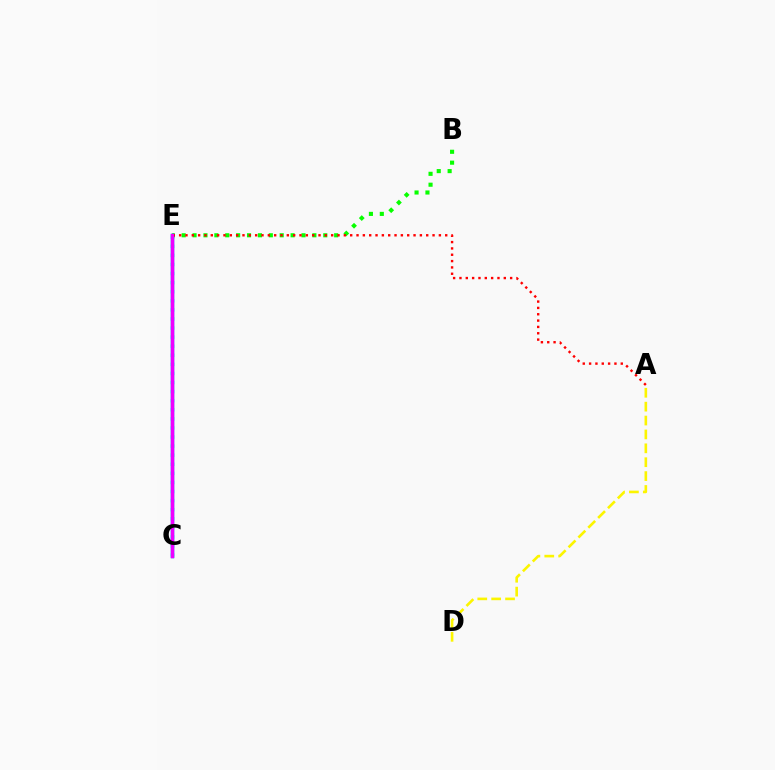{('B', 'E'): [{'color': '#08ff00', 'line_style': 'dotted', 'thickness': 2.96}], ('A', 'D'): [{'color': '#fcf500', 'line_style': 'dashed', 'thickness': 1.89}], ('C', 'E'): [{'color': '#00fff6', 'line_style': 'dotted', 'thickness': 2.47}, {'color': '#0010ff', 'line_style': 'solid', 'thickness': 2.47}, {'color': '#ee00ff', 'line_style': 'solid', 'thickness': 2.32}], ('A', 'E'): [{'color': '#ff0000', 'line_style': 'dotted', 'thickness': 1.72}]}